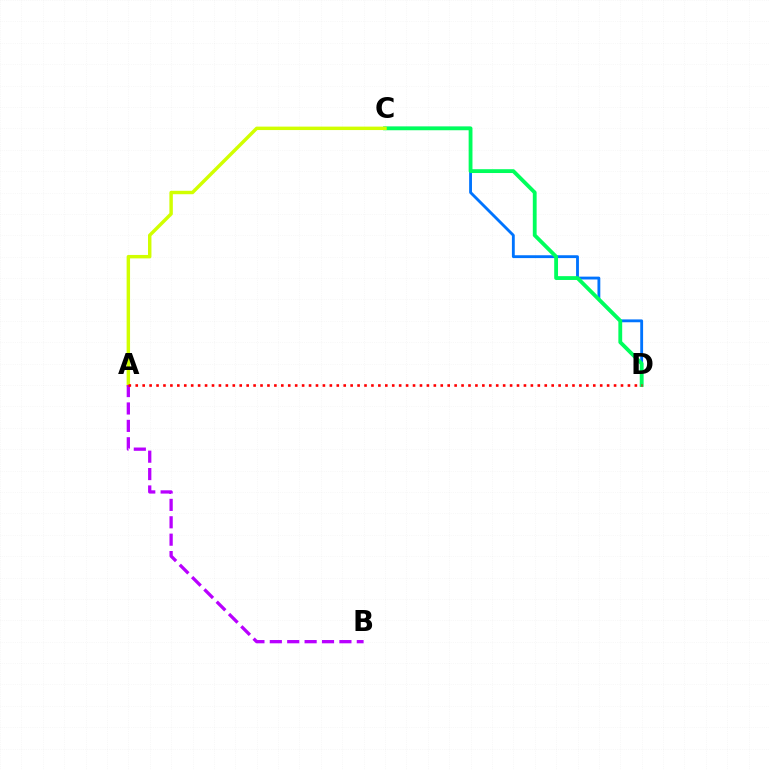{('C', 'D'): [{'color': '#0074ff', 'line_style': 'solid', 'thickness': 2.05}, {'color': '#00ff5c', 'line_style': 'solid', 'thickness': 2.75}], ('A', 'C'): [{'color': '#d1ff00', 'line_style': 'solid', 'thickness': 2.48}], ('A', 'B'): [{'color': '#b900ff', 'line_style': 'dashed', 'thickness': 2.36}], ('A', 'D'): [{'color': '#ff0000', 'line_style': 'dotted', 'thickness': 1.88}]}